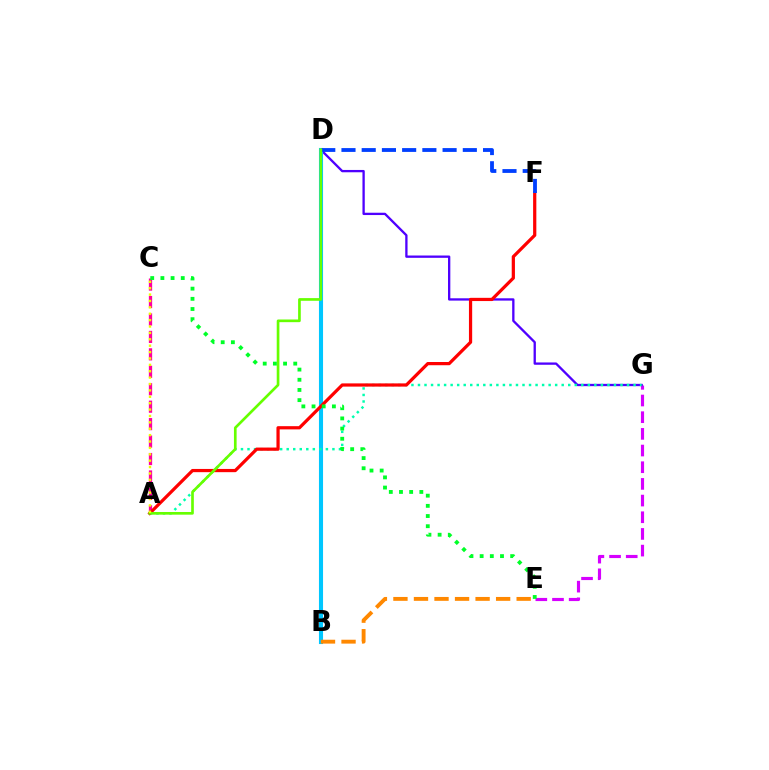{('E', 'G'): [{'color': '#d600ff', 'line_style': 'dashed', 'thickness': 2.27}], ('D', 'G'): [{'color': '#4f00ff', 'line_style': 'solid', 'thickness': 1.67}], ('B', 'D'): [{'color': '#00c7ff', 'line_style': 'solid', 'thickness': 2.94}], ('A', 'G'): [{'color': '#00ffaf', 'line_style': 'dotted', 'thickness': 1.77}], ('A', 'C'): [{'color': '#ff00a0', 'line_style': 'dashed', 'thickness': 2.37}, {'color': '#eeff00', 'line_style': 'dotted', 'thickness': 1.74}], ('A', 'F'): [{'color': '#ff0000', 'line_style': 'solid', 'thickness': 2.32}], ('D', 'F'): [{'color': '#003fff', 'line_style': 'dashed', 'thickness': 2.75}], ('A', 'D'): [{'color': '#66ff00', 'line_style': 'solid', 'thickness': 1.92}], ('B', 'E'): [{'color': '#ff8800', 'line_style': 'dashed', 'thickness': 2.79}], ('C', 'E'): [{'color': '#00ff27', 'line_style': 'dotted', 'thickness': 2.76}]}